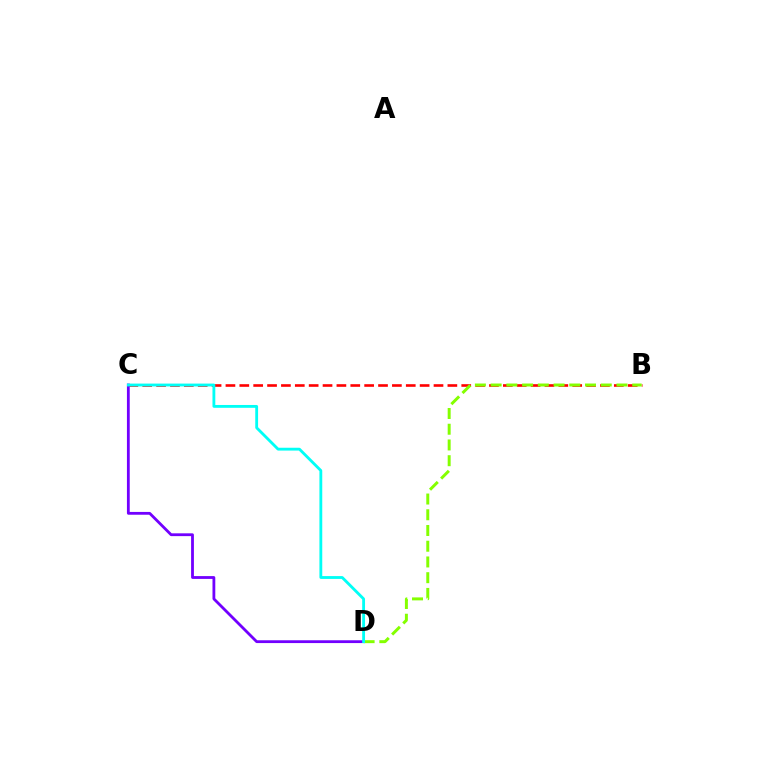{('B', 'C'): [{'color': '#ff0000', 'line_style': 'dashed', 'thickness': 1.88}], ('C', 'D'): [{'color': '#7200ff', 'line_style': 'solid', 'thickness': 2.02}, {'color': '#00fff6', 'line_style': 'solid', 'thickness': 2.04}], ('B', 'D'): [{'color': '#84ff00', 'line_style': 'dashed', 'thickness': 2.14}]}